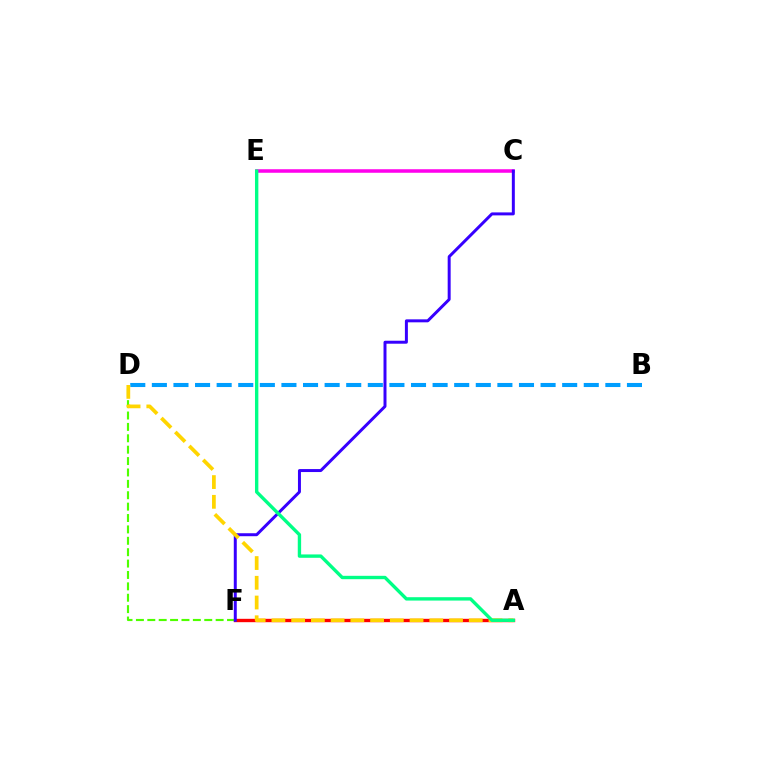{('A', 'F'): [{'color': '#ff0000', 'line_style': 'solid', 'thickness': 2.43}], ('D', 'F'): [{'color': '#4fff00', 'line_style': 'dashed', 'thickness': 1.55}], ('C', 'E'): [{'color': '#ff00ed', 'line_style': 'solid', 'thickness': 2.54}], ('C', 'F'): [{'color': '#3700ff', 'line_style': 'solid', 'thickness': 2.14}], ('B', 'D'): [{'color': '#009eff', 'line_style': 'dashed', 'thickness': 2.93}], ('A', 'D'): [{'color': '#ffd500', 'line_style': 'dashed', 'thickness': 2.68}], ('A', 'E'): [{'color': '#00ff86', 'line_style': 'solid', 'thickness': 2.43}]}